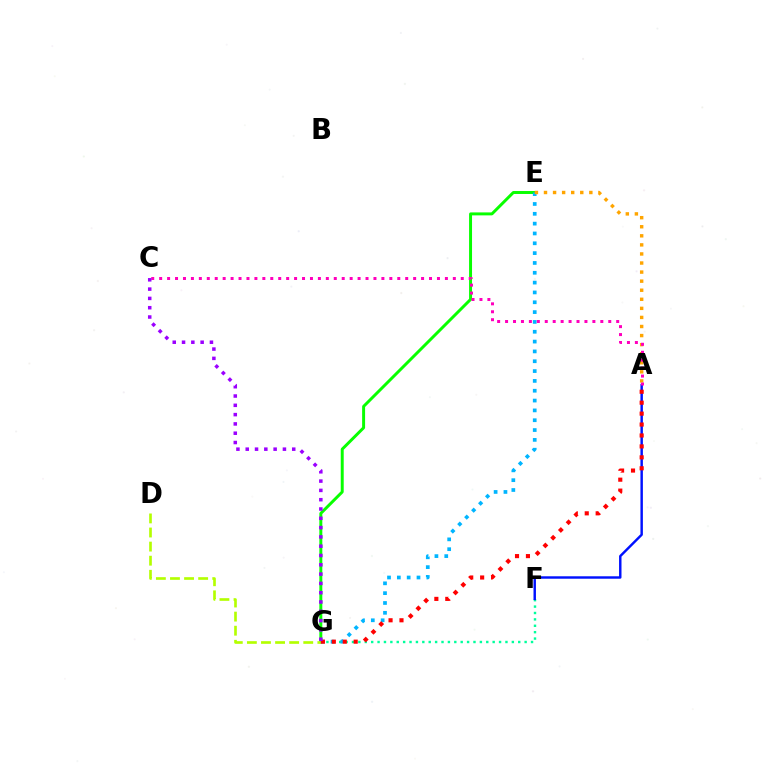{('F', 'G'): [{'color': '#00ff9d', 'line_style': 'dotted', 'thickness': 1.74}], ('E', 'G'): [{'color': '#08ff00', 'line_style': 'solid', 'thickness': 2.13}, {'color': '#00b5ff', 'line_style': 'dotted', 'thickness': 2.67}], ('D', 'G'): [{'color': '#b3ff00', 'line_style': 'dashed', 'thickness': 1.91}], ('A', 'F'): [{'color': '#0010ff', 'line_style': 'solid', 'thickness': 1.76}], ('A', 'E'): [{'color': '#ffa500', 'line_style': 'dotted', 'thickness': 2.46}], ('A', 'G'): [{'color': '#ff0000', 'line_style': 'dotted', 'thickness': 2.97}], ('A', 'C'): [{'color': '#ff00bd', 'line_style': 'dotted', 'thickness': 2.16}], ('C', 'G'): [{'color': '#9b00ff', 'line_style': 'dotted', 'thickness': 2.53}]}